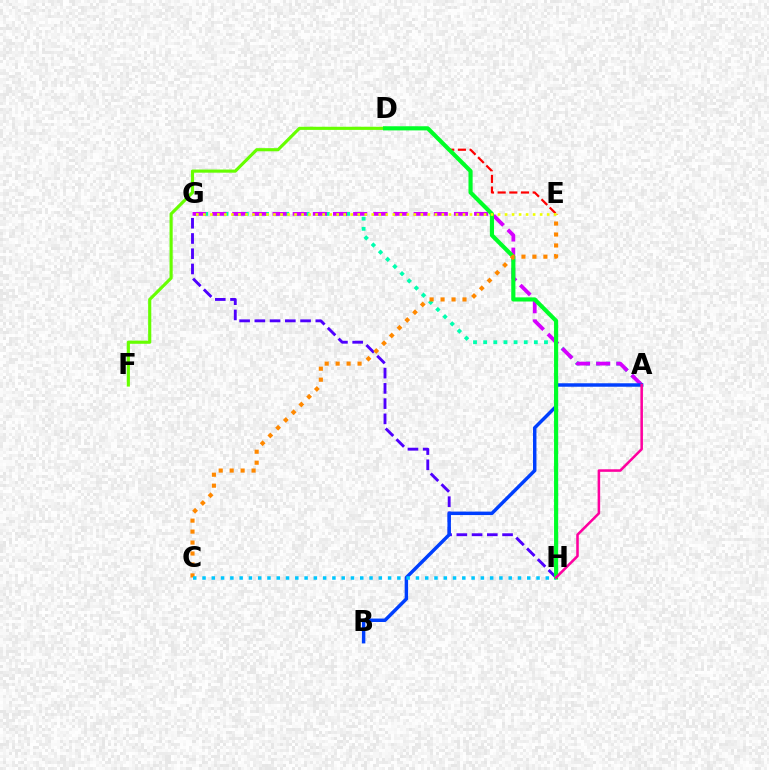{('A', 'G'): [{'color': '#00ffaf', 'line_style': 'dotted', 'thickness': 2.75}, {'color': '#d600ff', 'line_style': 'dashed', 'thickness': 2.74}], ('D', 'E'): [{'color': '#ff0000', 'line_style': 'dashed', 'thickness': 1.59}], ('D', 'F'): [{'color': '#66ff00', 'line_style': 'solid', 'thickness': 2.26}], ('G', 'H'): [{'color': '#4f00ff', 'line_style': 'dashed', 'thickness': 2.07}], ('A', 'B'): [{'color': '#003fff', 'line_style': 'solid', 'thickness': 2.49}], ('D', 'H'): [{'color': '#00ff27', 'line_style': 'solid', 'thickness': 2.98}], ('C', 'E'): [{'color': '#ff8800', 'line_style': 'dotted', 'thickness': 2.98}], ('E', 'G'): [{'color': '#eeff00', 'line_style': 'dotted', 'thickness': 1.91}], ('C', 'H'): [{'color': '#00c7ff', 'line_style': 'dotted', 'thickness': 2.52}], ('A', 'H'): [{'color': '#ff00a0', 'line_style': 'solid', 'thickness': 1.83}]}